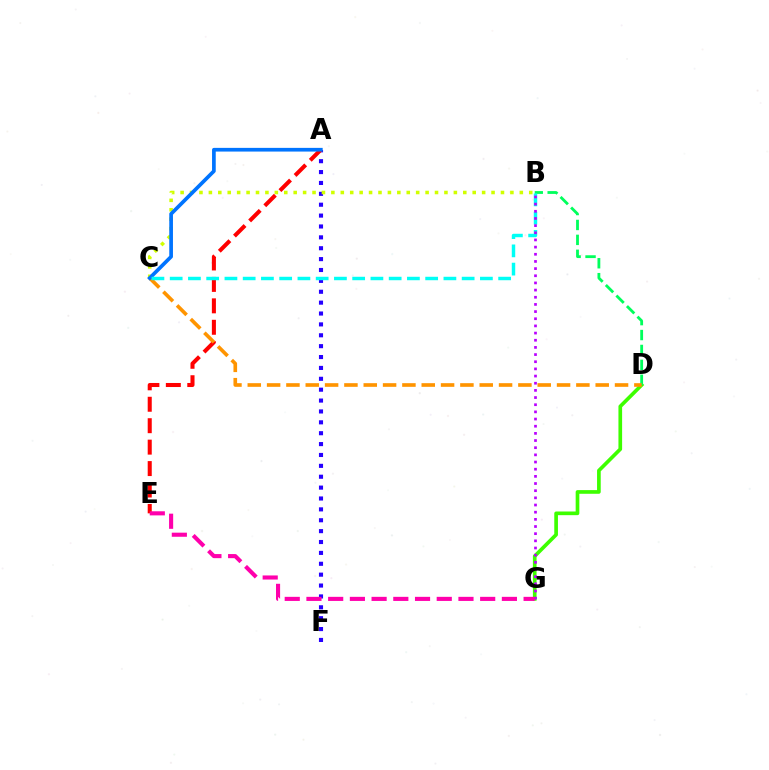{('D', 'G'): [{'color': '#3dff00', 'line_style': 'solid', 'thickness': 2.64}], ('A', 'F'): [{'color': '#2500ff', 'line_style': 'dotted', 'thickness': 2.96}], ('B', 'D'): [{'color': '#00ff5c', 'line_style': 'dashed', 'thickness': 2.03}], ('B', 'C'): [{'color': '#d1ff00', 'line_style': 'dotted', 'thickness': 2.56}, {'color': '#00fff6', 'line_style': 'dashed', 'thickness': 2.48}], ('A', 'E'): [{'color': '#ff0000', 'line_style': 'dashed', 'thickness': 2.91}], ('C', 'D'): [{'color': '#ff9400', 'line_style': 'dashed', 'thickness': 2.63}], ('A', 'C'): [{'color': '#0074ff', 'line_style': 'solid', 'thickness': 2.66}], ('B', 'G'): [{'color': '#b900ff', 'line_style': 'dotted', 'thickness': 1.95}], ('E', 'G'): [{'color': '#ff00ac', 'line_style': 'dashed', 'thickness': 2.95}]}